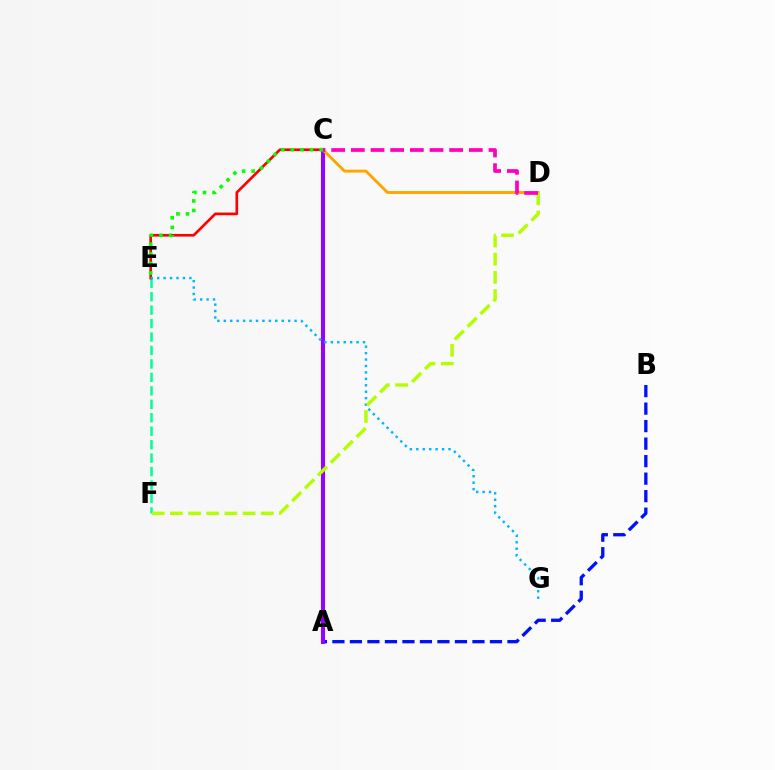{('A', 'B'): [{'color': '#0010ff', 'line_style': 'dashed', 'thickness': 2.38}], ('A', 'C'): [{'color': '#9b00ff', 'line_style': 'solid', 'thickness': 2.93}], ('C', 'D'): [{'color': '#ffa500', 'line_style': 'solid', 'thickness': 2.09}, {'color': '#ff00bd', 'line_style': 'dashed', 'thickness': 2.67}], ('E', 'F'): [{'color': '#00ff9d', 'line_style': 'dashed', 'thickness': 1.83}], ('C', 'E'): [{'color': '#ff0000', 'line_style': 'solid', 'thickness': 1.91}, {'color': '#08ff00', 'line_style': 'dotted', 'thickness': 2.61}], ('E', 'G'): [{'color': '#00b5ff', 'line_style': 'dotted', 'thickness': 1.75}], ('D', 'F'): [{'color': '#b3ff00', 'line_style': 'dashed', 'thickness': 2.47}]}